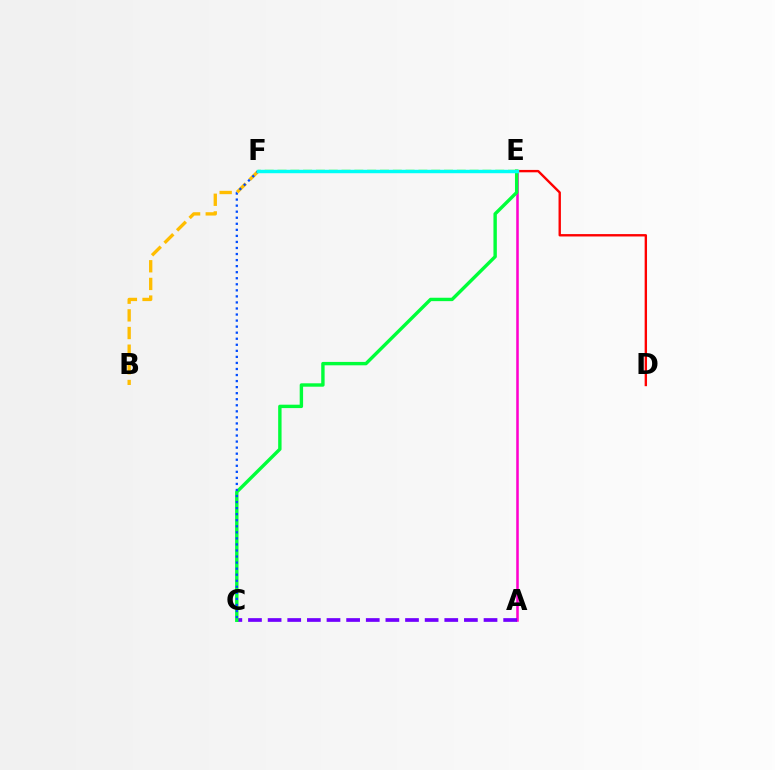{('B', 'F'): [{'color': '#ffbd00', 'line_style': 'dashed', 'thickness': 2.4}], ('A', 'E'): [{'color': '#ff00cf', 'line_style': 'solid', 'thickness': 1.84}], ('A', 'C'): [{'color': '#7200ff', 'line_style': 'dashed', 'thickness': 2.67}], ('D', 'E'): [{'color': '#ff0000', 'line_style': 'solid', 'thickness': 1.71}], ('C', 'E'): [{'color': '#00ff39', 'line_style': 'solid', 'thickness': 2.45}], ('C', 'F'): [{'color': '#004bff', 'line_style': 'dotted', 'thickness': 1.64}], ('E', 'F'): [{'color': '#84ff00', 'line_style': 'dashed', 'thickness': 1.74}, {'color': '#00fff6', 'line_style': 'solid', 'thickness': 2.47}]}